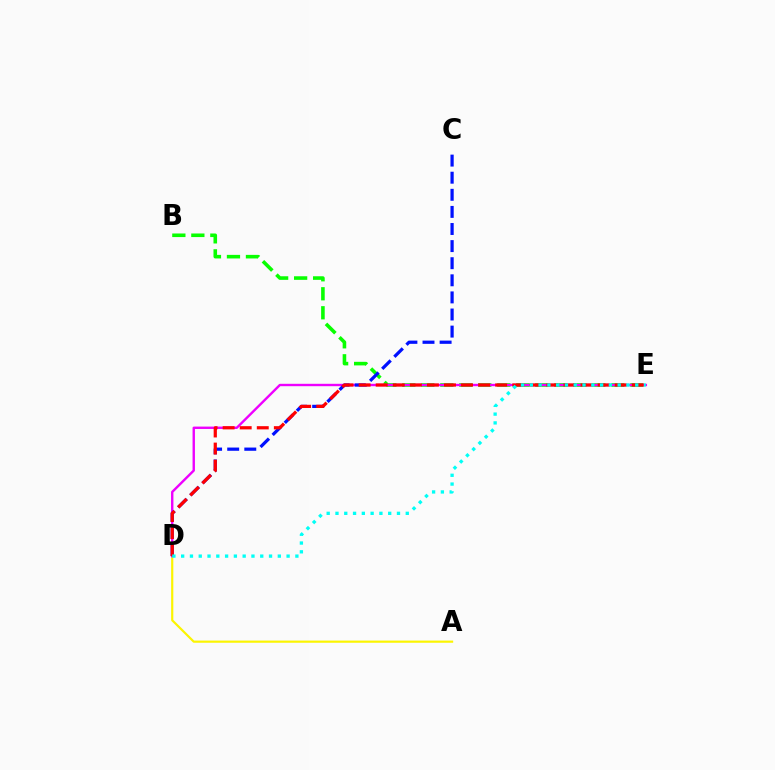{('A', 'D'): [{'color': '#fcf500', 'line_style': 'solid', 'thickness': 1.57}], ('B', 'E'): [{'color': '#08ff00', 'line_style': 'dashed', 'thickness': 2.58}], ('D', 'E'): [{'color': '#ee00ff', 'line_style': 'solid', 'thickness': 1.72}, {'color': '#ff0000', 'line_style': 'dashed', 'thickness': 2.32}, {'color': '#00fff6', 'line_style': 'dotted', 'thickness': 2.39}], ('C', 'D'): [{'color': '#0010ff', 'line_style': 'dashed', 'thickness': 2.32}]}